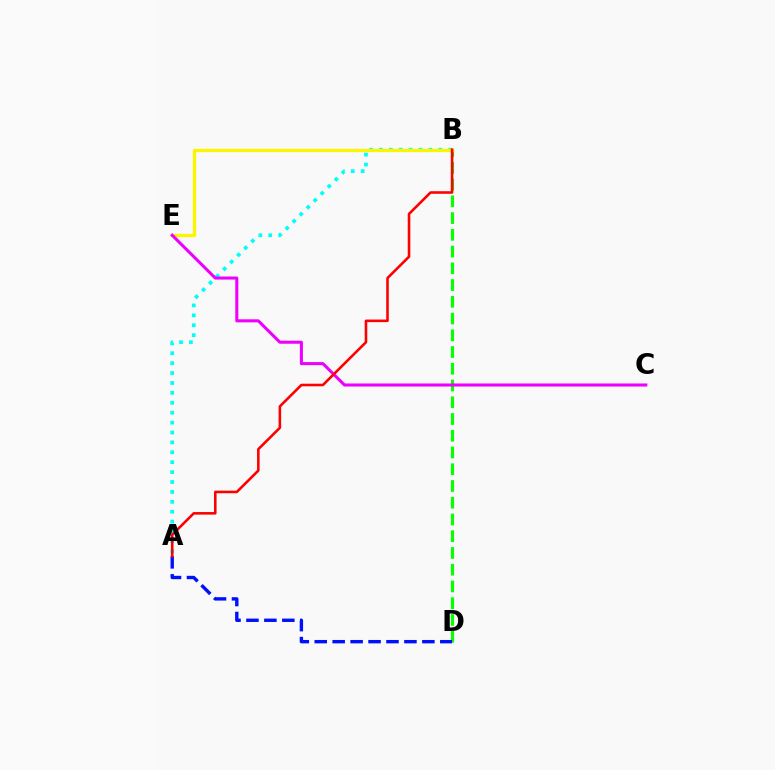{('B', 'D'): [{'color': '#08ff00', 'line_style': 'dashed', 'thickness': 2.27}], ('A', 'B'): [{'color': '#00fff6', 'line_style': 'dotted', 'thickness': 2.69}, {'color': '#ff0000', 'line_style': 'solid', 'thickness': 1.86}], ('B', 'E'): [{'color': '#fcf500', 'line_style': 'solid', 'thickness': 2.38}], ('C', 'E'): [{'color': '#ee00ff', 'line_style': 'solid', 'thickness': 2.2}], ('A', 'D'): [{'color': '#0010ff', 'line_style': 'dashed', 'thickness': 2.44}]}